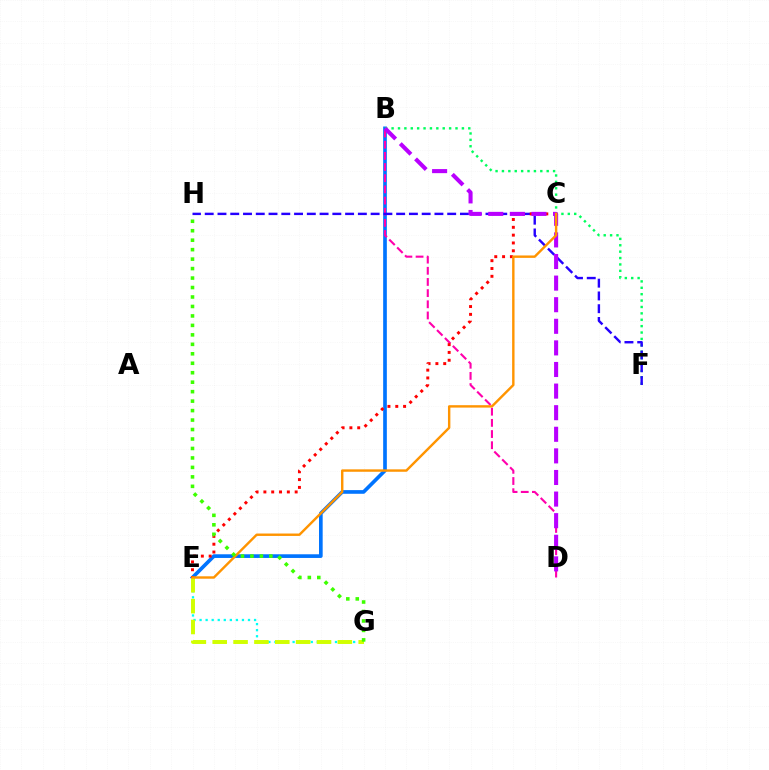{('B', 'E'): [{'color': '#0074ff', 'line_style': 'solid', 'thickness': 2.64}], ('B', 'D'): [{'color': '#ff00ac', 'line_style': 'dashed', 'thickness': 1.52}, {'color': '#b900ff', 'line_style': 'dashed', 'thickness': 2.93}], ('B', 'F'): [{'color': '#00ff5c', 'line_style': 'dotted', 'thickness': 1.74}], ('E', 'G'): [{'color': '#00fff6', 'line_style': 'dotted', 'thickness': 1.64}, {'color': '#d1ff00', 'line_style': 'dashed', 'thickness': 2.83}], ('F', 'H'): [{'color': '#2500ff', 'line_style': 'dashed', 'thickness': 1.73}], ('C', 'E'): [{'color': '#ff0000', 'line_style': 'dotted', 'thickness': 2.12}, {'color': '#ff9400', 'line_style': 'solid', 'thickness': 1.74}], ('G', 'H'): [{'color': '#3dff00', 'line_style': 'dotted', 'thickness': 2.57}]}